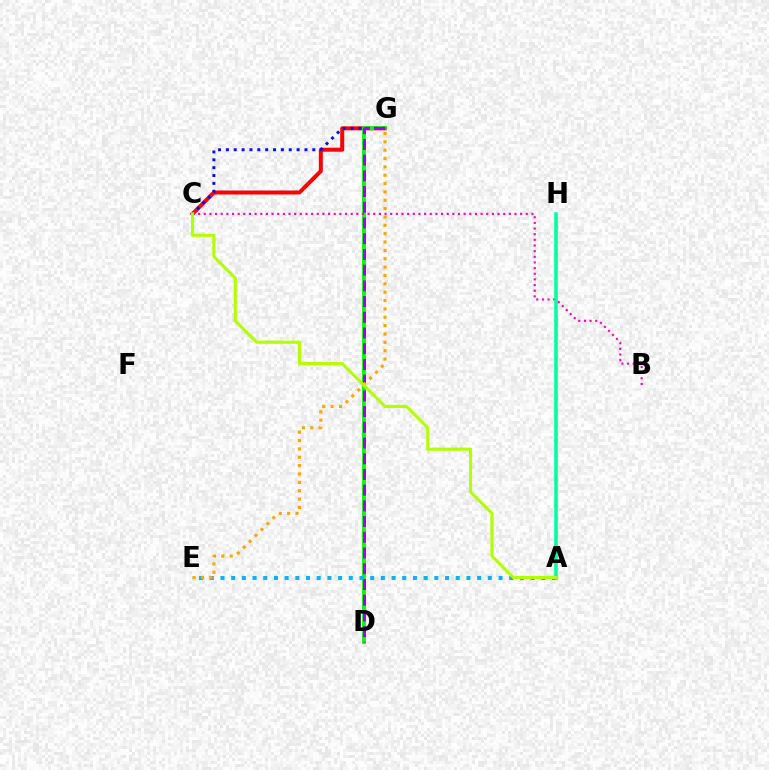{('C', 'G'): [{'color': '#ff0000', 'line_style': 'solid', 'thickness': 2.89}, {'color': '#0010ff', 'line_style': 'dotted', 'thickness': 2.13}], ('D', 'G'): [{'color': '#08ff00', 'line_style': 'solid', 'thickness': 2.77}, {'color': '#9b00ff', 'line_style': 'dashed', 'thickness': 2.14}], ('B', 'C'): [{'color': '#ff00bd', 'line_style': 'dotted', 'thickness': 1.53}], ('A', 'H'): [{'color': '#00ff9d', 'line_style': 'solid', 'thickness': 2.55}], ('A', 'E'): [{'color': '#00b5ff', 'line_style': 'dotted', 'thickness': 2.91}], ('E', 'G'): [{'color': '#ffa500', 'line_style': 'dotted', 'thickness': 2.27}], ('A', 'C'): [{'color': '#b3ff00', 'line_style': 'solid', 'thickness': 2.26}]}